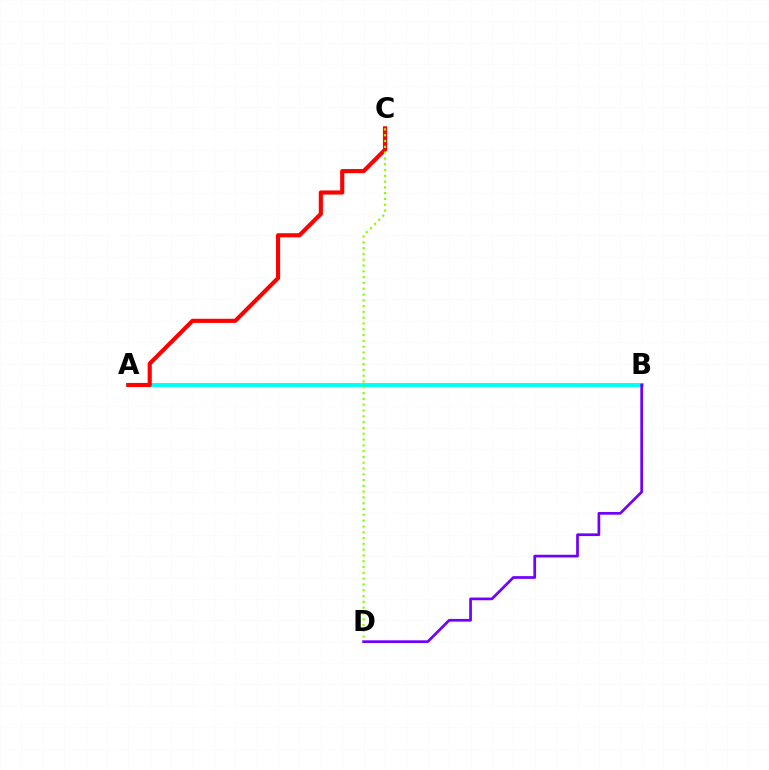{('A', 'B'): [{'color': '#00fff6', 'line_style': 'solid', 'thickness': 2.81}], ('A', 'C'): [{'color': '#ff0000', 'line_style': 'solid', 'thickness': 2.97}], ('C', 'D'): [{'color': '#84ff00', 'line_style': 'dotted', 'thickness': 1.58}], ('B', 'D'): [{'color': '#7200ff', 'line_style': 'solid', 'thickness': 1.96}]}